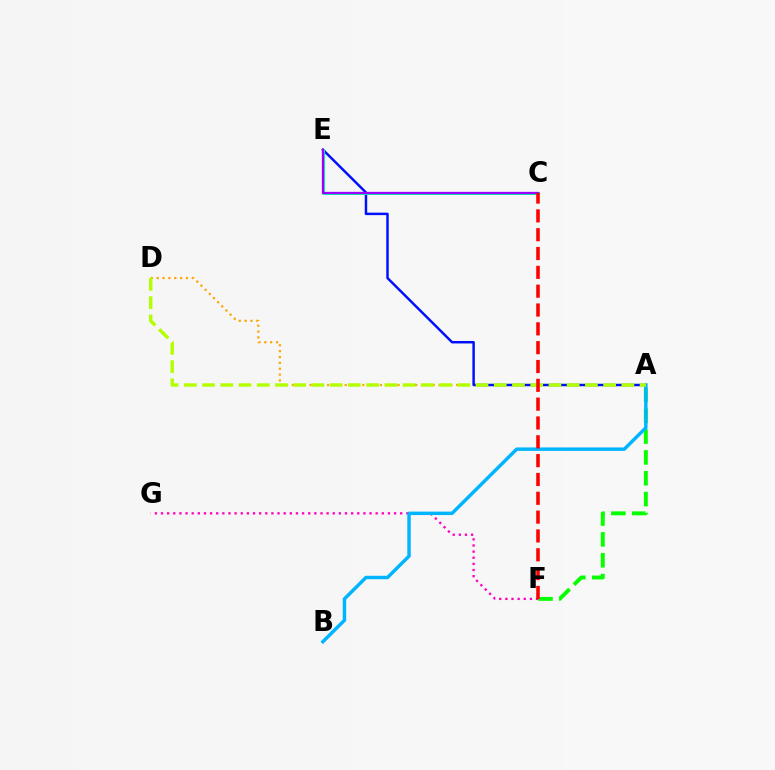{('A', 'F'): [{'color': '#08ff00', 'line_style': 'dashed', 'thickness': 2.83}], ('F', 'G'): [{'color': '#ff00bd', 'line_style': 'dotted', 'thickness': 1.67}], ('A', 'D'): [{'color': '#ffa500', 'line_style': 'dotted', 'thickness': 1.59}, {'color': '#b3ff00', 'line_style': 'dashed', 'thickness': 2.48}], ('A', 'E'): [{'color': '#0010ff', 'line_style': 'solid', 'thickness': 1.78}], ('A', 'B'): [{'color': '#00b5ff', 'line_style': 'solid', 'thickness': 2.48}], ('C', 'E'): [{'color': '#00ff9d', 'line_style': 'solid', 'thickness': 2.18}, {'color': '#9b00ff', 'line_style': 'solid', 'thickness': 1.65}], ('C', 'F'): [{'color': '#ff0000', 'line_style': 'dashed', 'thickness': 2.56}]}